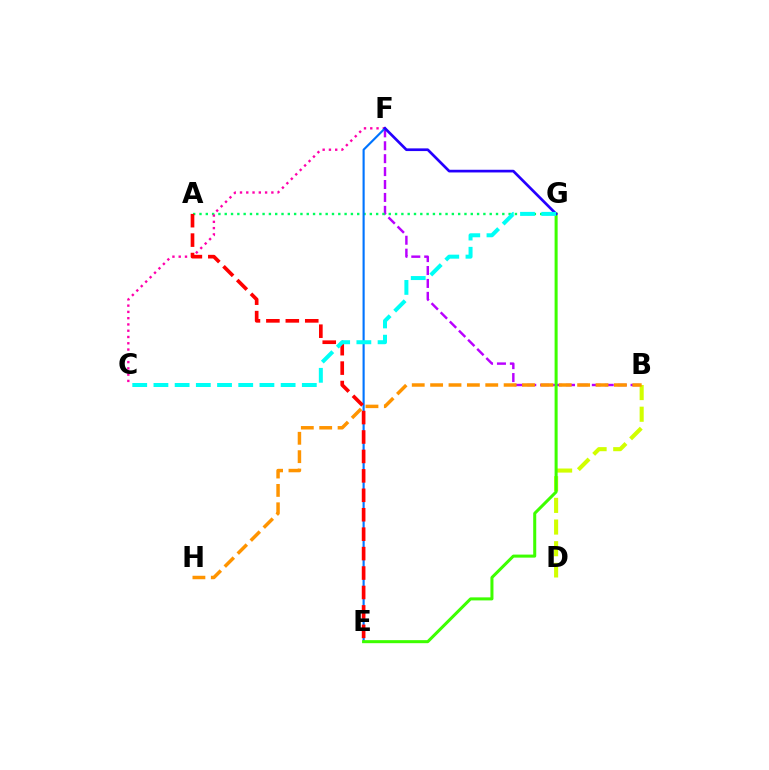{('B', 'D'): [{'color': '#d1ff00', 'line_style': 'dashed', 'thickness': 2.94}], ('B', 'F'): [{'color': '#b900ff', 'line_style': 'dashed', 'thickness': 1.75}], ('A', 'G'): [{'color': '#00ff5c', 'line_style': 'dotted', 'thickness': 1.71}], ('C', 'F'): [{'color': '#ff00ac', 'line_style': 'dotted', 'thickness': 1.7}], ('E', 'F'): [{'color': '#0074ff', 'line_style': 'solid', 'thickness': 1.54}], ('A', 'E'): [{'color': '#ff0000', 'line_style': 'dashed', 'thickness': 2.64}], ('B', 'H'): [{'color': '#ff9400', 'line_style': 'dashed', 'thickness': 2.5}], ('E', 'G'): [{'color': '#3dff00', 'line_style': 'solid', 'thickness': 2.18}], ('F', 'G'): [{'color': '#2500ff', 'line_style': 'solid', 'thickness': 1.93}], ('C', 'G'): [{'color': '#00fff6', 'line_style': 'dashed', 'thickness': 2.88}]}